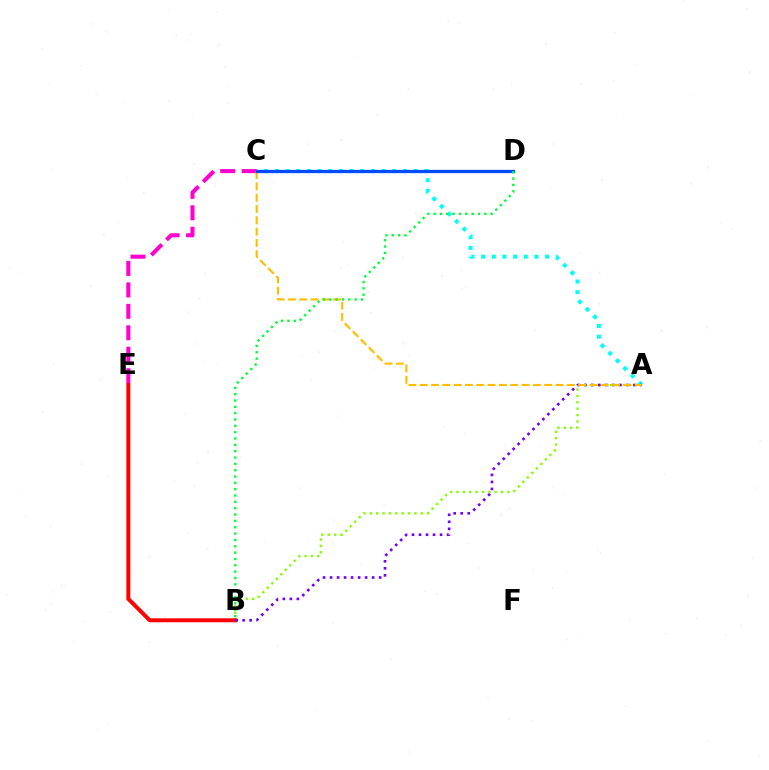{('A', 'B'): [{'color': '#84ff00', 'line_style': 'dotted', 'thickness': 1.73}, {'color': '#7200ff', 'line_style': 'dotted', 'thickness': 1.91}], ('C', 'E'): [{'color': '#ff00cf', 'line_style': 'dashed', 'thickness': 2.91}], ('B', 'E'): [{'color': '#ff0000', 'line_style': 'solid', 'thickness': 2.85}], ('A', 'C'): [{'color': '#00fff6', 'line_style': 'dotted', 'thickness': 2.9}, {'color': '#ffbd00', 'line_style': 'dashed', 'thickness': 1.54}], ('C', 'D'): [{'color': '#004bff', 'line_style': 'solid', 'thickness': 2.35}], ('B', 'D'): [{'color': '#00ff39', 'line_style': 'dotted', 'thickness': 1.72}]}